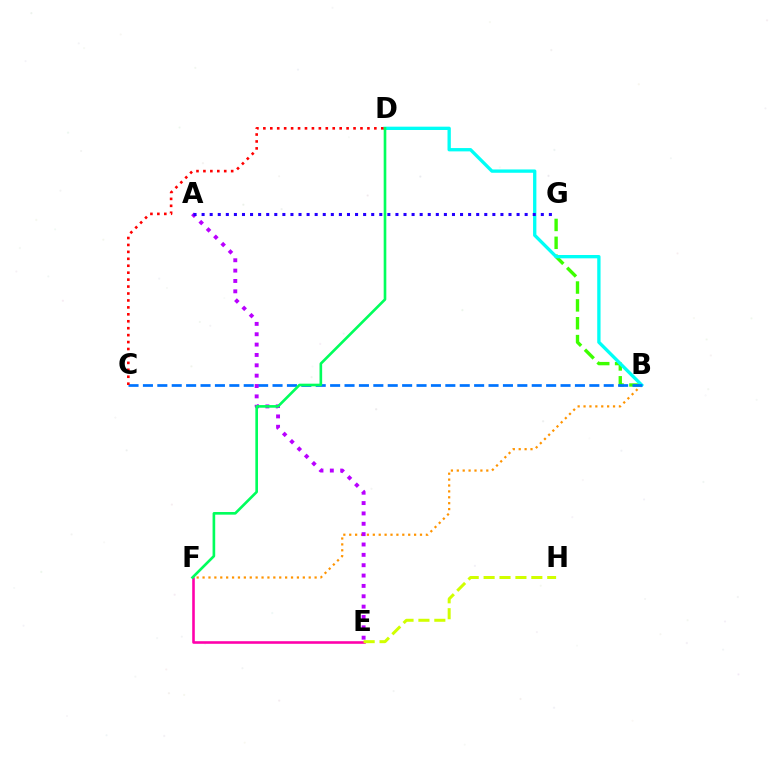{('B', 'G'): [{'color': '#3dff00', 'line_style': 'dashed', 'thickness': 2.43}], ('B', 'F'): [{'color': '#ff9400', 'line_style': 'dotted', 'thickness': 1.6}], ('B', 'D'): [{'color': '#00fff6', 'line_style': 'solid', 'thickness': 2.39}], ('B', 'C'): [{'color': '#0074ff', 'line_style': 'dashed', 'thickness': 1.96}], ('A', 'E'): [{'color': '#b900ff', 'line_style': 'dotted', 'thickness': 2.81}], ('E', 'F'): [{'color': '#ff00ac', 'line_style': 'solid', 'thickness': 1.87}], ('A', 'G'): [{'color': '#2500ff', 'line_style': 'dotted', 'thickness': 2.19}], ('D', 'F'): [{'color': '#00ff5c', 'line_style': 'solid', 'thickness': 1.9}], ('E', 'H'): [{'color': '#d1ff00', 'line_style': 'dashed', 'thickness': 2.16}], ('C', 'D'): [{'color': '#ff0000', 'line_style': 'dotted', 'thickness': 1.88}]}